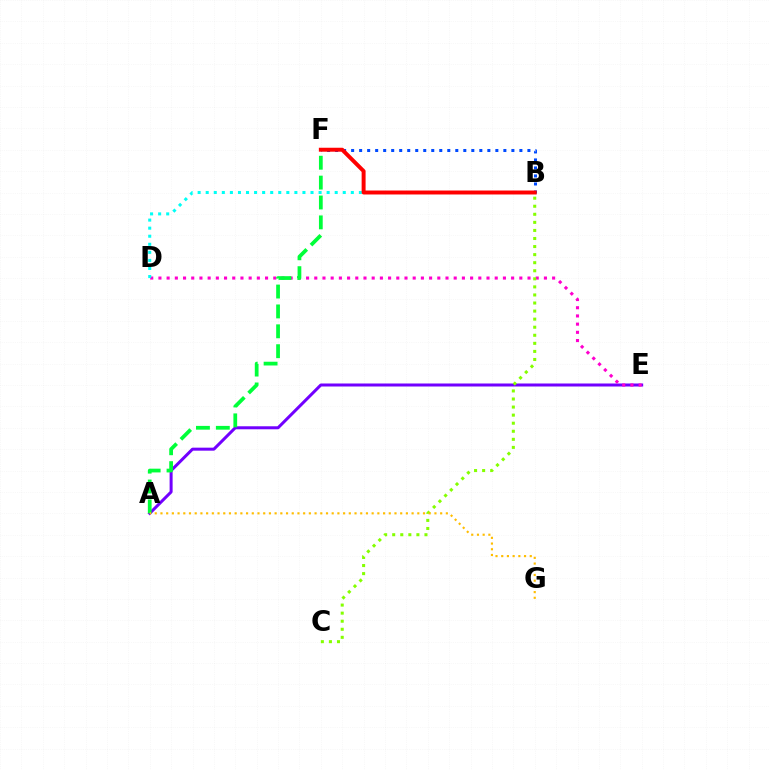{('A', 'E'): [{'color': '#7200ff', 'line_style': 'solid', 'thickness': 2.16}], ('D', 'E'): [{'color': '#ff00cf', 'line_style': 'dotted', 'thickness': 2.23}], ('B', 'F'): [{'color': '#004bff', 'line_style': 'dotted', 'thickness': 2.18}, {'color': '#ff0000', 'line_style': 'solid', 'thickness': 2.85}], ('B', 'D'): [{'color': '#00fff6', 'line_style': 'dotted', 'thickness': 2.19}], ('A', 'F'): [{'color': '#00ff39', 'line_style': 'dashed', 'thickness': 2.7}], ('B', 'C'): [{'color': '#84ff00', 'line_style': 'dotted', 'thickness': 2.19}], ('A', 'G'): [{'color': '#ffbd00', 'line_style': 'dotted', 'thickness': 1.55}]}